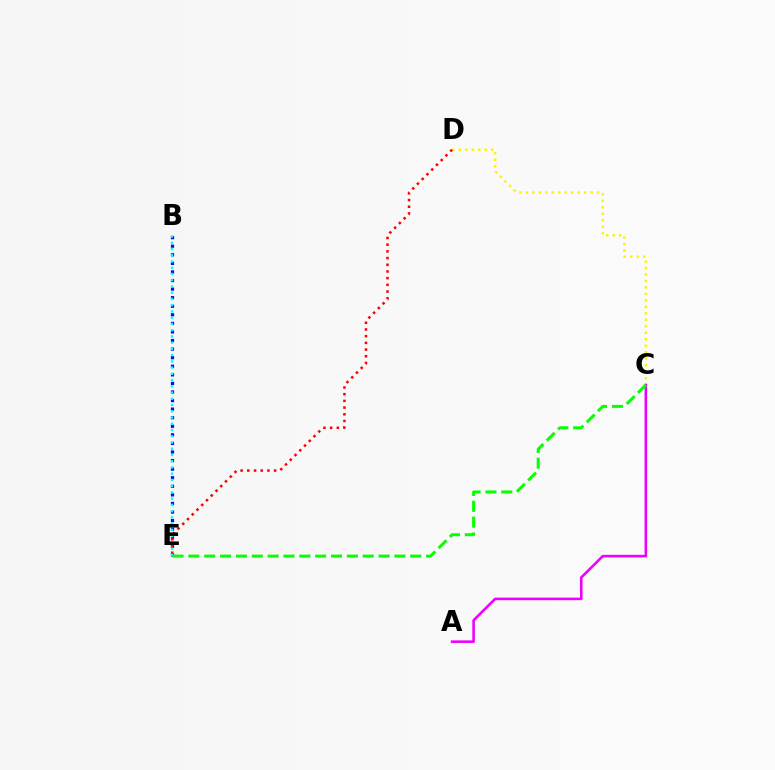{('C', 'D'): [{'color': '#fcf500', 'line_style': 'dotted', 'thickness': 1.76}], ('B', 'E'): [{'color': '#0010ff', 'line_style': 'dotted', 'thickness': 2.33}, {'color': '#00fff6', 'line_style': 'dotted', 'thickness': 1.7}], ('A', 'C'): [{'color': '#ee00ff', 'line_style': 'solid', 'thickness': 1.86}], ('D', 'E'): [{'color': '#ff0000', 'line_style': 'dotted', 'thickness': 1.82}], ('C', 'E'): [{'color': '#08ff00', 'line_style': 'dashed', 'thickness': 2.15}]}